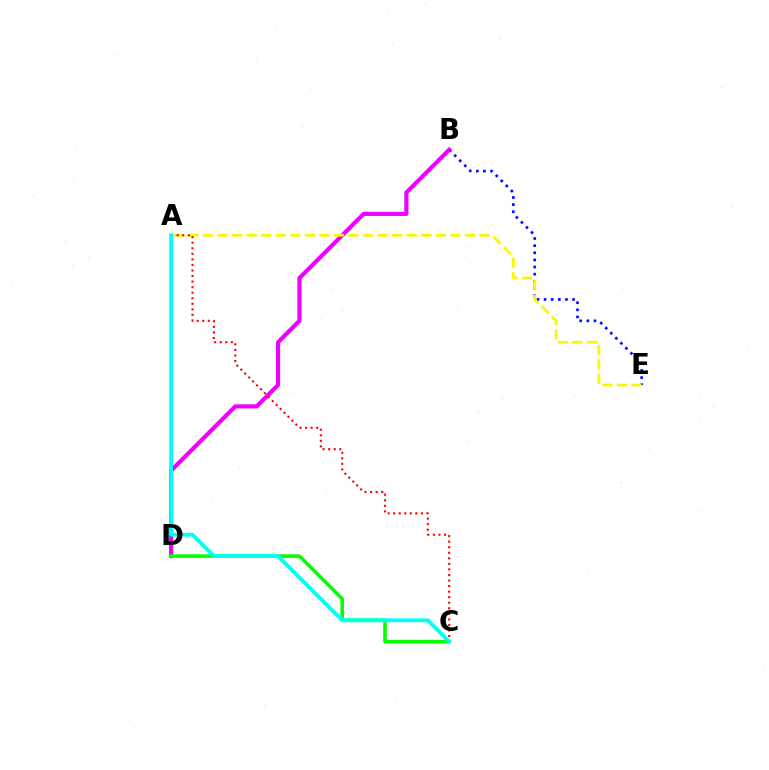{('B', 'E'): [{'color': '#0010ff', 'line_style': 'dotted', 'thickness': 1.94}], ('B', 'D'): [{'color': '#ee00ff', 'line_style': 'solid', 'thickness': 2.98}], ('C', 'D'): [{'color': '#08ff00', 'line_style': 'solid', 'thickness': 2.61}], ('A', 'E'): [{'color': '#fcf500', 'line_style': 'dashed', 'thickness': 1.98}], ('A', 'C'): [{'color': '#ff0000', 'line_style': 'dotted', 'thickness': 1.51}, {'color': '#00fff6', 'line_style': 'solid', 'thickness': 2.74}]}